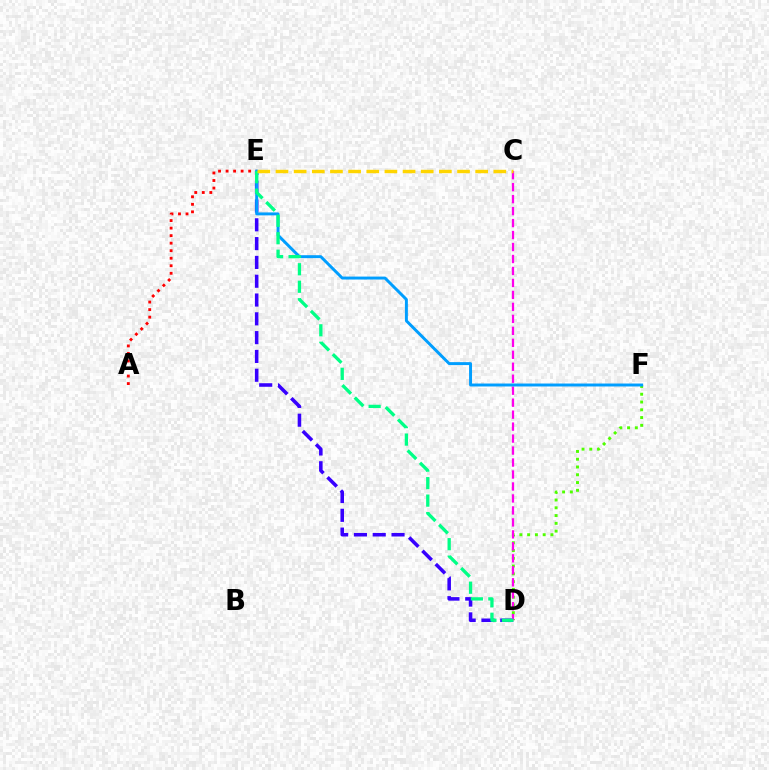{('D', 'E'): [{'color': '#3700ff', 'line_style': 'dashed', 'thickness': 2.55}, {'color': '#00ff86', 'line_style': 'dashed', 'thickness': 2.37}], ('D', 'F'): [{'color': '#4fff00', 'line_style': 'dotted', 'thickness': 2.11}], ('A', 'E'): [{'color': '#ff0000', 'line_style': 'dotted', 'thickness': 2.05}], ('C', 'D'): [{'color': '#ff00ed', 'line_style': 'dashed', 'thickness': 1.63}], ('E', 'F'): [{'color': '#009eff', 'line_style': 'solid', 'thickness': 2.12}], ('C', 'E'): [{'color': '#ffd500', 'line_style': 'dashed', 'thickness': 2.47}]}